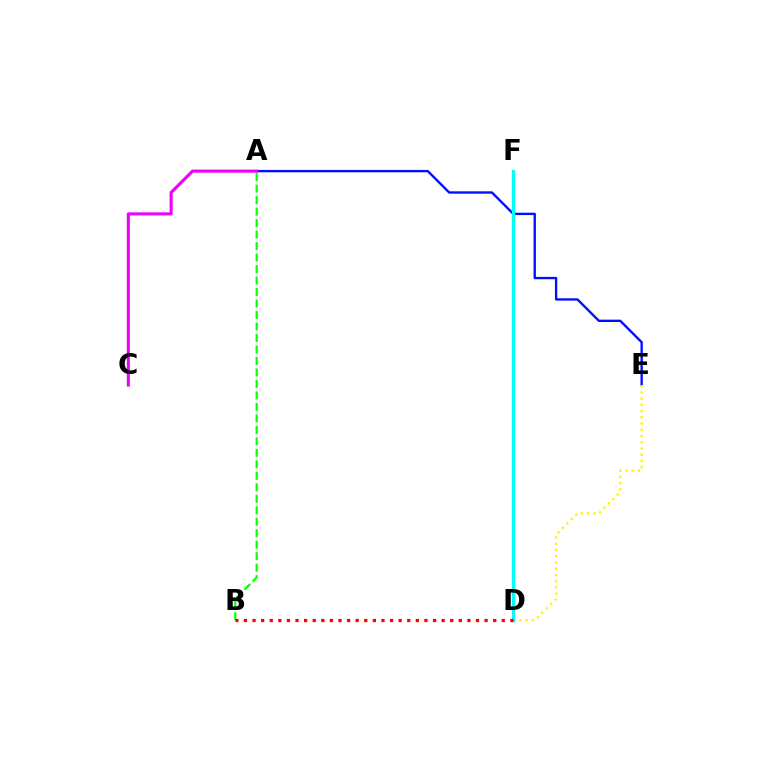{('A', 'E'): [{'color': '#0010ff', 'line_style': 'solid', 'thickness': 1.7}], ('A', 'C'): [{'color': '#ee00ff', 'line_style': 'solid', 'thickness': 2.21}], ('D', 'E'): [{'color': '#fcf500', 'line_style': 'dotted', 'thickness': 1.69}], ('D', 'F'): [{'color': '#00fff6', 'line_style': 'solid', 'thickness': 2.37}], ('A', 'B'): [{'color': '#08ff00', 'line_style': 'dashed', 'thickness': 1.56}], ('B', 'D'): [{'color': '#ff0000', 'line_style': 'dotted', 'thickness': 2.33}]}